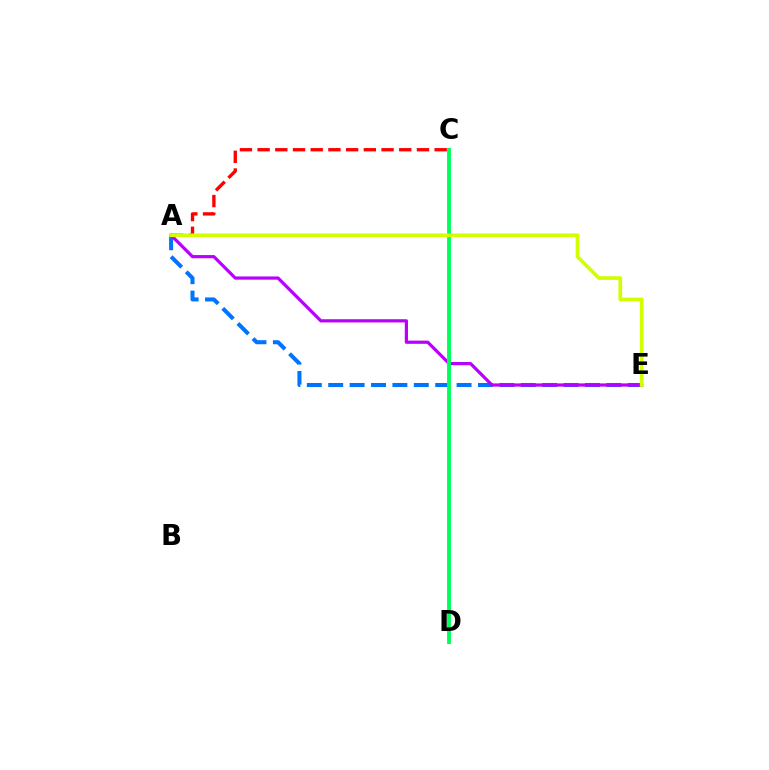{('A', 'E'): [{'color': '#0074ff', 'line_style': 'dashed', 'thickness': 2.91}, {'color': '#b900ff', 'line_style': 'solid', 'thickness': 2.31}, {'color': '#d1ff00', 'line_style': 'solid', 'thickness': 2.66}], ('A', 'C'): [{'color': '#ff0000', 'line_style': 'dashed', 'thickness': 2.41}], ('C', 'D'): [{'color': '#00ff5c', 'line_style': 'solid', 'thickness': 2.8}]}